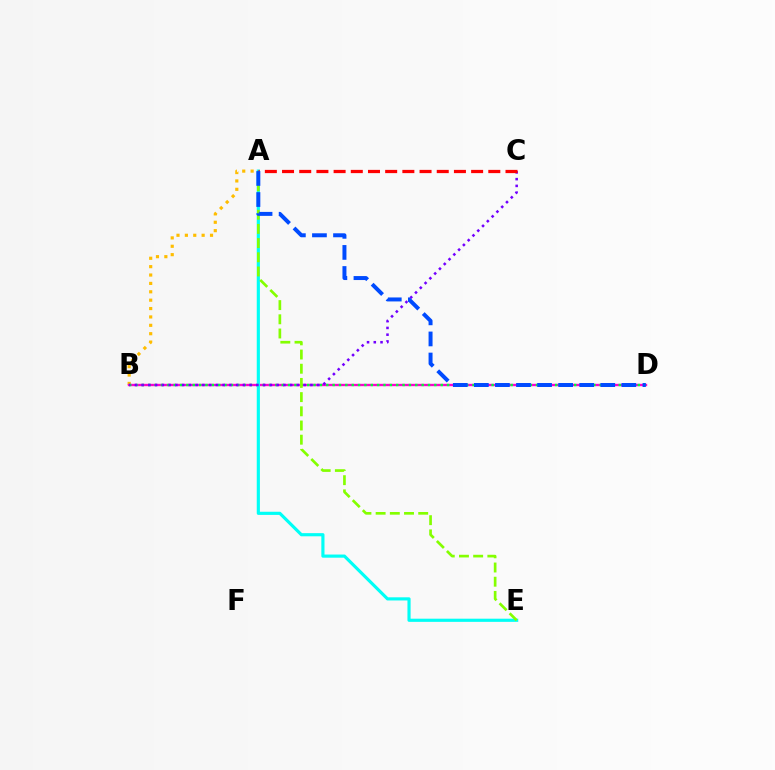{('A', 'B'): [{'color': '#ffbd00', 'line_style': 'dotted', 'thickness': 2.28}], ('B', 'D'): [{'color': '#ff00cf', 'line_style': 'solid', 'thickness': 1.7}, {'color': '#00ff39', 'line_style': 'dotted', 'thickness': 1.73}], ('A', 'E'): [{'color': '#00fff6', 'line_style': 'solid', 'thickness': 2.27}, {'color': '#84ff00', 'line_style': 'dashed', 'thickness': 1.93}], ('B', 'C'): [{'color': '#7200ff', 'line_style': 'dotted', 'thickness': 1.83}], ('A', 'C'): [{'color': '#ff0000', 'line_style': 'dashed', 'thickness': 2.34}], ('A', 'D'): [{'color': '#004bff', 'line_style': 'dashed', 'thickness': 2.86}]}